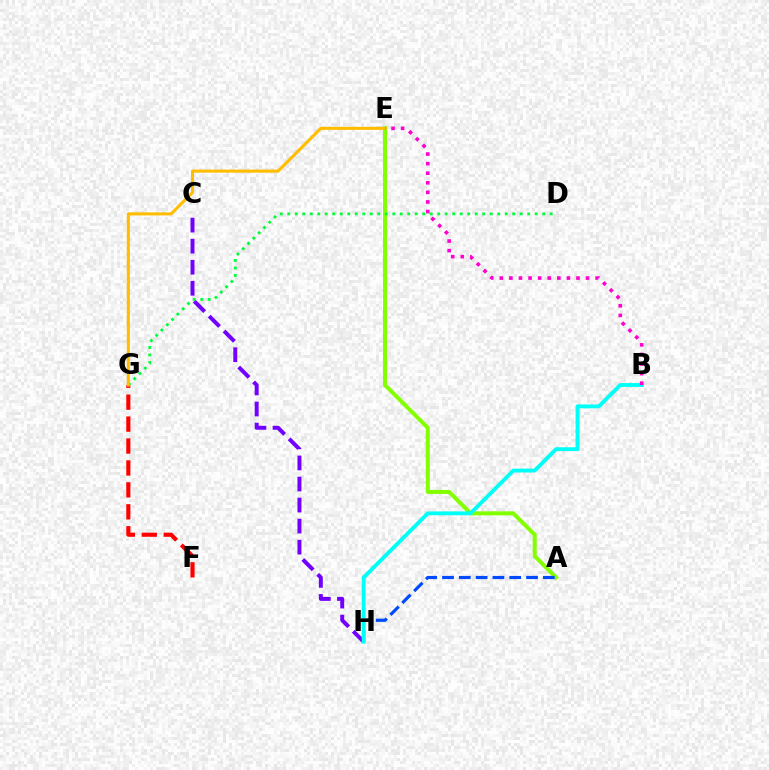{('A', 'E'): [{'color': '#84ff00', 'line_style': 'solid', 'thickness': 2.89}], ('C', 'H'): [{'color': '#7200ff', 'line_style': 'dashed', 'thickness': 2.86}], ('F', 'G'): [{'color': '#ff0000', 'line_style': 'dashed', 'thickness': 2.98}], ('A', 'H'): [{'color': '#004bff', 'line_style': 'dashed', 'thickness': 2.28}], ('D', 'G'): [{'color': '#00ff39', 'line_style': 'dotted', 'thickness': 2.04}], ('E', 'G'): [{'color': '#ffbd00', 'line_style': 'solid', 'thickness': 2.21}], ('B', 'H'): [{'color': '#00fff6', 'line_style': 'solid', 'thickness': 2.79}], ('B', 'E'): [{'color': '#ff00cf', 'line_style': 'dotted', 'thickness': 2.6}]}